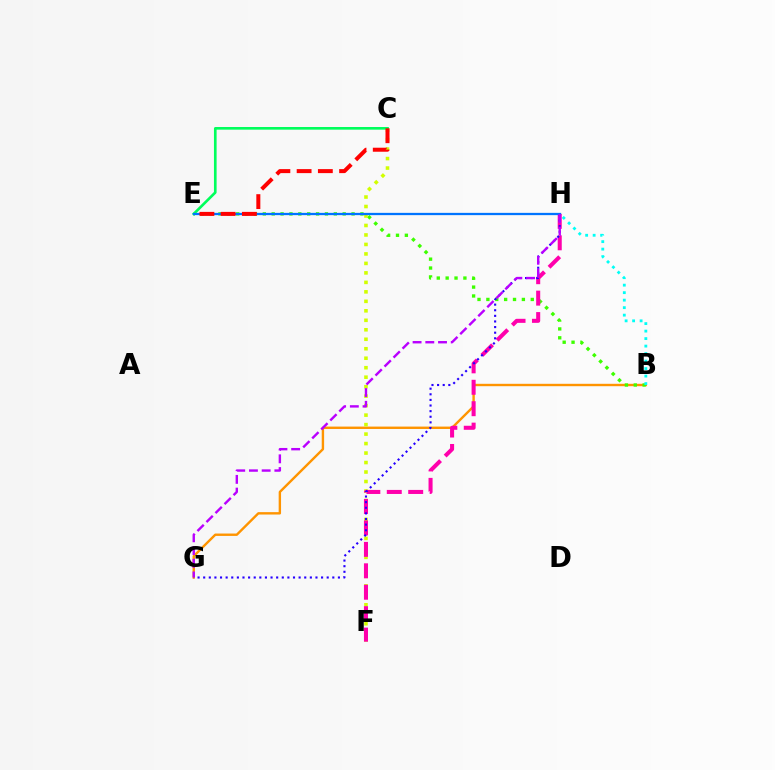{('B', 'G'): [{'color': '#ff9400', 'line_style': 'solid', 'thickness': 1.72}], ('B', 'E'): [{'color': '#3dff00', 'line_style': 'dotted', 'thickness': 2.41}], ('C', 'F'): [{'color': '#d1ff00', 'line_style': 'dotted', 'thickness': 2.58}], ('F', 'H'): [{'color': '#ff00ac', 'line_style': 'dashed', 'thickness': 2.91}], ('G', 'H'): [{'color': '#2500ff', 'line_style': 'dotted', 'thickness': 1.53}, {'color': '#b900ff', 'line_style': 'dashed', 'thickness': 1.73}], ('C', 'E'): [{'color': '#00ff5c', 'line_style': 'solid', 'thickness': 1.91}, {'color': '#ff0000', 'line_style': 'dashed', 'thickness': 2.88}], ('B', 'H'): [{'color': '#00fff6', 'line_style': 'dotted', 'thickness': 2.04}], ('E', 'H'): [{'color': '#0074ff', 'line_style': 'solid', 'thickness': 1.64}]}